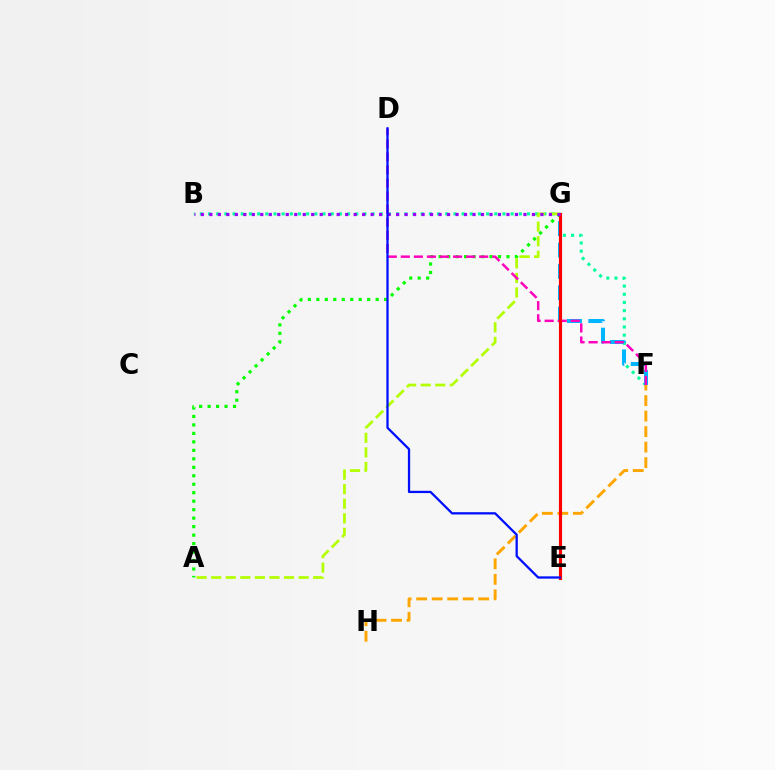{('B', 'F'): [{'color': '#00ff9d', 'line_style': 'dotted', 'thickness': 2.22}], ('F', 'G'): [{'color': '#00b5ff', 'line_style': 'dashed', 'thickness': 2.9}], ('A', 'G'): [{'color': '#08ff00', 'line_style': 'dotted', 'thickness': 2.3}, {'color': '#b3ff00', 'line_style': 'dashed', 'thickness': 1.98}], ('F', 'H'): [{'color': '#ffa500', 'line_style': 'dashed', 'thickness': 2.11}], ('D', 'F'): [{'color': '#ff00bd', 'line_style': 'dashed', 'thickness': 1.77}], ('E', 'G'): [{'color': '#ff0000', 'line_style': 'solid', 'thickness': 2.25}], ('B', 'G'): [{'color': '#9b00ff', 'line_style': 'dotted', 'thickness': 2.31}], ('D', 'E'): [{'color': '#0010ff', 'line_style': 'solid', 'thickness': 1.64}]}